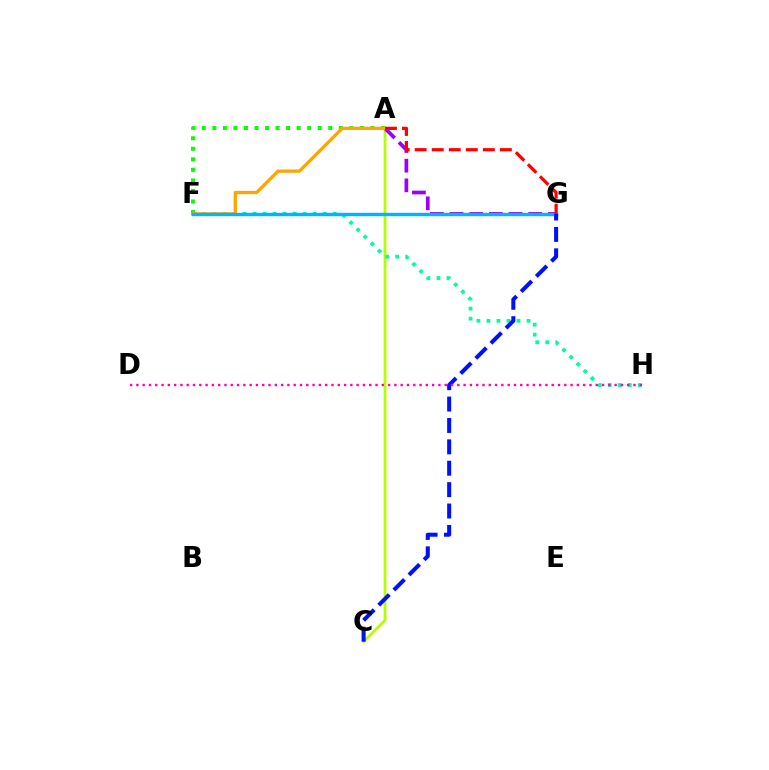{('A', 'C'): [{'color': '#b3ff00', 'line_style': 'solid', 'thickness': 2.02}], ('A', 'F'): [{'color': '#08ff00', 'line_style': 'dotted', 'thickness': 2.86}, {'color': '#ffa500', 'line_style': 'solid', 'thickness': 2.37}], ('A', 'G'): [{'color': '#9b00ff', 'line_style': 'dashed', 'thickness': 2.67}, {'color': '#ff0000', 'line_style': 'dashed', 'thickness': 2.31}], ('F', 'H'): [{'color': '#00ff9d', 'line_style': 'dotted', 'thickness': 2.72}], ('F', 'G'): [{'color': '#00b5ff', 'line_style': 'solid', 'thickness': 2.46}], ('C', 'G'): [{'color': '#0010ff', 'line_style': 'dashed', 'thickness': 2.91}], ('D', 'H'): [{'color': '#ff00bd', 'line_style': 'dotted', 'thickness': 1.71}]}